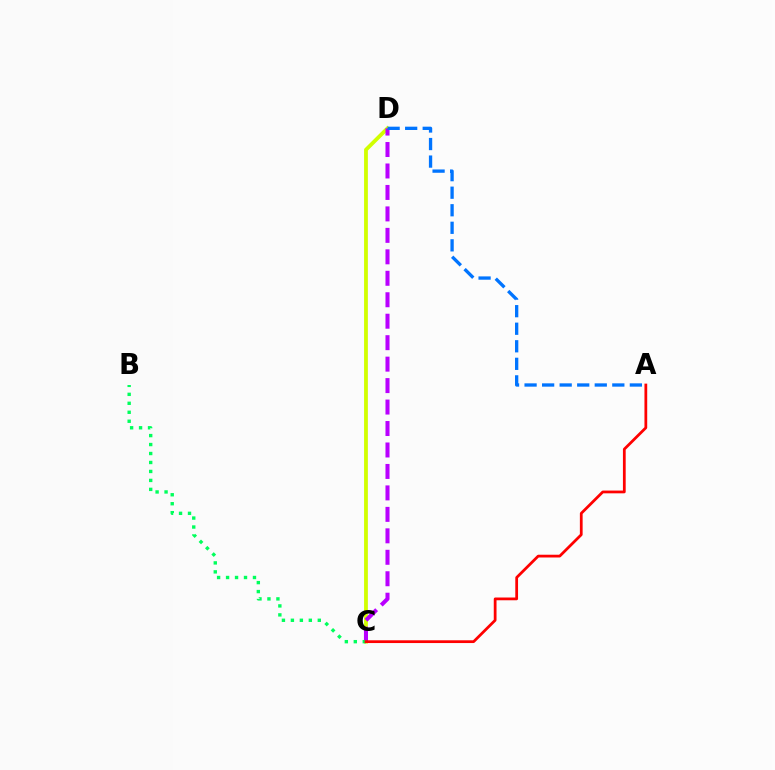{('C', 'D'): [{'color': '#d1ff00', 'line_style': 'solid', 'thickness': 2.73}, {'color': '#b900ff', 'line_style': 'dashed', 'thickness': 2.92}], ('B', 'C'): [{'color': '#00ff5c', 'line_style': 'dotted', 'thickness': 2.44}], ('A', 'C'): [{'color': '#ff0000', 'line_style': 'solid', 'thickness': 1.99}], ('A', 'D'): [{'color': '#0074ff', 'line_style': 'dashed', 'thickness': 2.38}]}